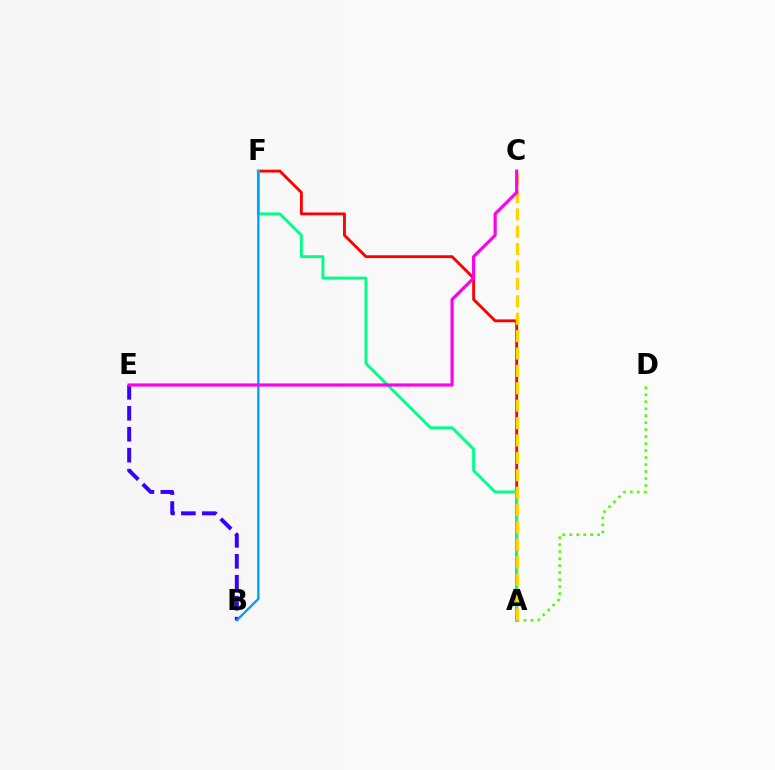{('A', 'F'): [{'color': '#ff0000', 'line_style': 'solid', 'thickness': 2.06}, {'color': '#00ff86', 'line_style': 'solid', 'thickness': 2.08}], ('B', 'E'): [{'color': '#3700ff', 'line_style': 'dashed', 'thickness': 2.85}], ('A', 'D'): [{'color': '#4fff00', 'line_style': 'dotted', 'thickness': 1.9}], ('A', 'C'): [{'color': '#ffd500', 'line_style': 'dashed', 'thickness': 2.36}], ('B', 'F'): [{'color': '#009eff', 'line_style': 'solid', 'thickness': 1.67}], ('C', 'E'): [{'color': '#ff00ed', 'line_style': 'solid', 'thickness': 2.28}]}